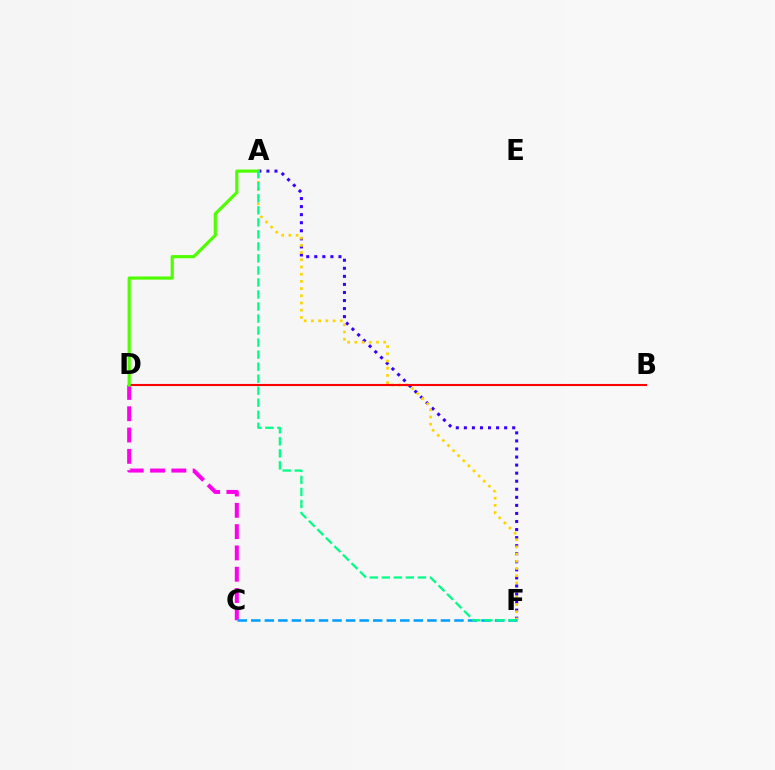{('A', 'F'): [{'color': '#3700ff', 'line_style': 'dotted', 'thickness': 2.19}, {'color': '#ffd500', 'line_style': 'dotted', 'thickness': 1.96}, {'color': '#00ff86', 'line_style': 'dashed', 'thickness': 1.63}], ('C', 'D'): [{'color': '#ff00ed', 'line_style': 'dashed', 'thickness': 2.89}], ('B', 'D'): [{'color': '#ff0000', 'line_style': 'solid', 'thickness': 1.51}], ('C', 'F'): [{'color': '#009eff', 'line_style': 'dashed', 'thickness': 1.84}], ('A', 'D'): [{'color': '#4fff00', 'line_style': 'solid', 'thickness': 2.28}]}